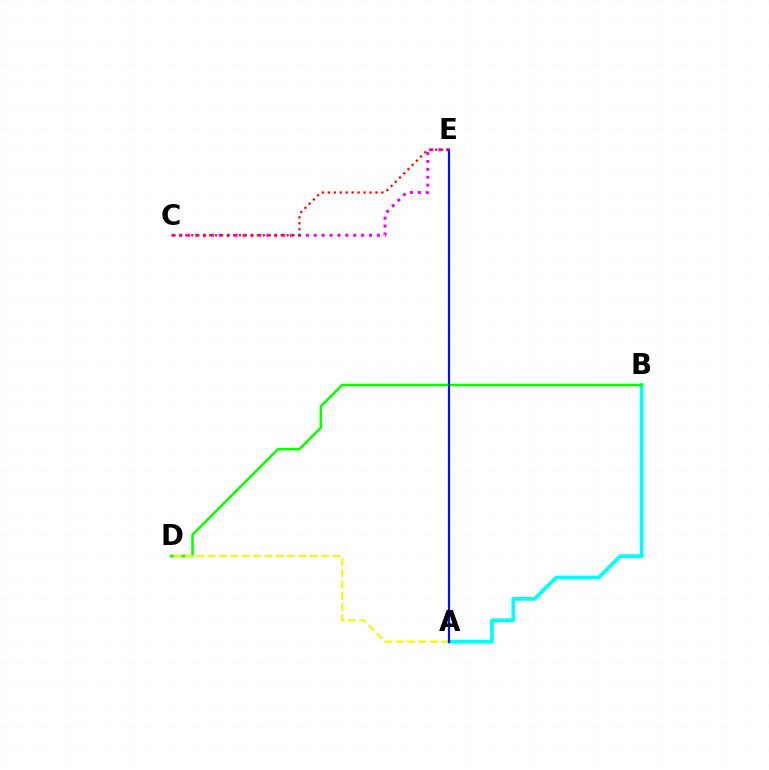{('A', 'B'): [{'color': '#00fff6', 'line_style': 'solid', 'thickness': 2.7}], ('B', 'D'): [{'color': '#08ff00', 'line_style': 'solid', 'thickness': 1.82}], ('A', 'D'): [{'color': '#fcf500', 'line_style': 'dashed', 'thickness': 1.54}], ('A', 'E'): [{'color': '#0010ff', 'line_style': 'solid', 'thickness': 1.58}], ('C', 'E'): [{'color': '#ee00ff', 'line_style': 'dotted', 'thickness': 2.15}, {'color': '#ff0000', 'line_style': 'dotted', 'thickness': 1.62}]}